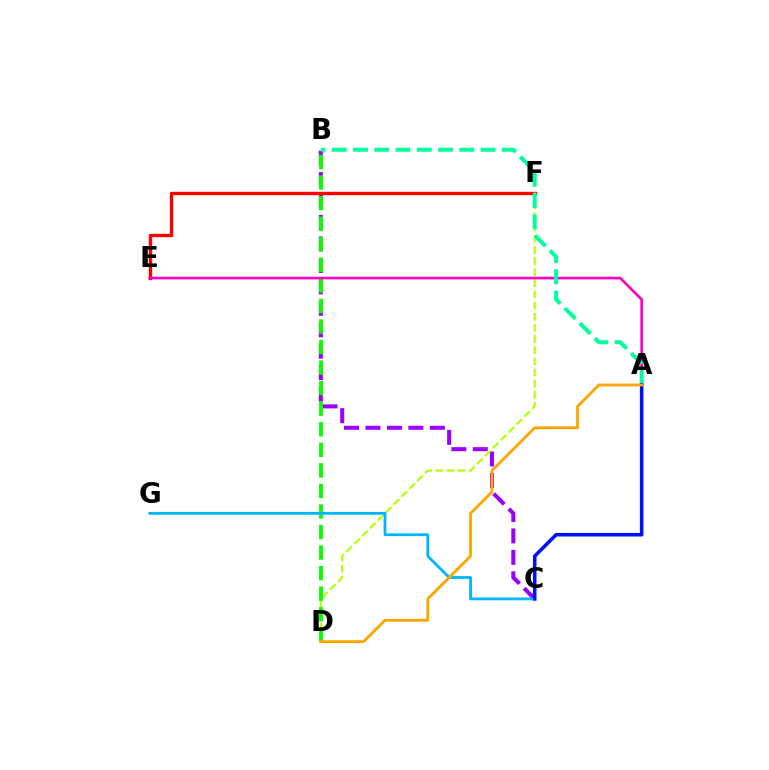{('B', 'C'): [{'color': '#9b00ff', 'line_style': 'dashed', 'thickness': 2.91}], ('E', 'F'): [{'color': '#ff0000', 'line_style': 'solid', 'thickness': 2.42}], ('D', 'F'): [{'color': '#b3ff00', 'line_style': 'dashed', 'thickness': 1.51}], ('B', 'D'): [{'color': '#08ff00', 'line_style': 'dashed', 'thickness': 2.79}], ('C', 'G'): [{'color': '#00b5ff', 'line_style': 'solid', 'thickness': 2.01}], ('A', 'E'): [{'color': '#ff00bd', 'line_style': 'solid', 'thickness': 1.9}], ('A', 'B'): [{'color': '#00ff9d', 'line_style': 'dashed', 'thickness': 2.89}], ('A', 'C'): [{'color': '#0010ff', 'line_style': 'solid', 'thickness': 2.56}], ('A', 'D'): [{'color': '#ffa500', 'line_style': 'solid', 'thickness': 2.01}]}